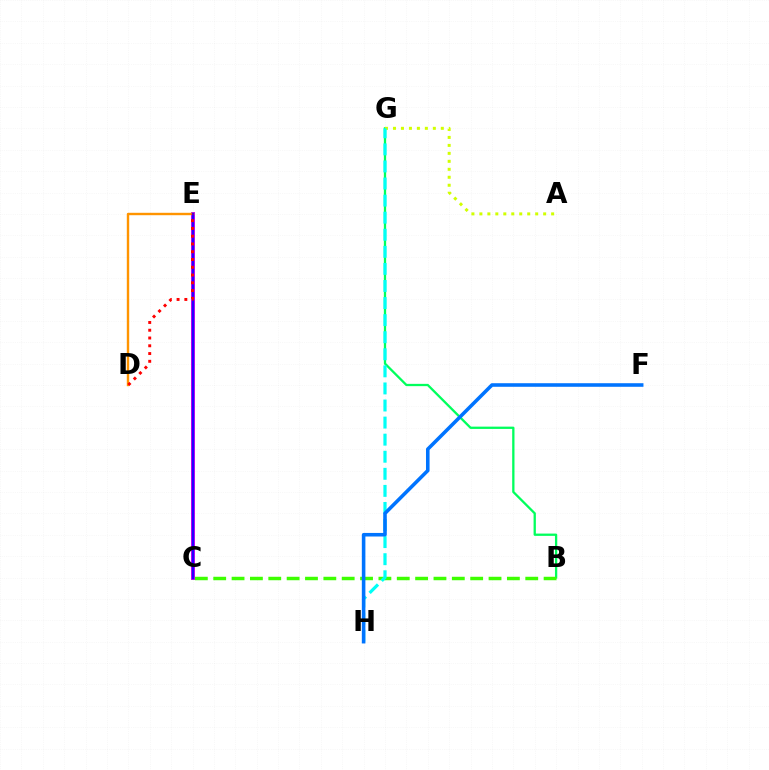{('C', 'E'): [{'color': '#ff00ac', 'line_style': 'solid', 'thickness': 2.6}, {'color': '#b900ff', 'line_style': 'solid', 'thickness': 2.65}, {'color': '#2500ff', 'line_style': 'solid', 'thickness': 1.59}], ('B', 'G'): [{'color': '#00ff5c', 'line_style': 'solid', 'thickness': 1.65}], ('D', 'E'): [{'color': '#ff9400', 'line_style': 'solid', 'thickness': 1.73}, {'color': '#ff0000', 'line_style': 'dotted', 'thickness': 2.11}], ('B', 'C'): [{'color': '#3dff00', 'line_style': 'dashed', 'thickness': 2.49}], ('A', 'G'): [{'color': '#d1ff00', 'line_style': 'dotted', 'thickness': 2.17}], ('G', 'H'): [{'color': '#00fff6', 'line_style': 'dashed', 'thickness': 2.32}], ('F', 'H'): [{'color': '#0074ff', 'line_style': 'solid', 'thickness': 2.57}]}